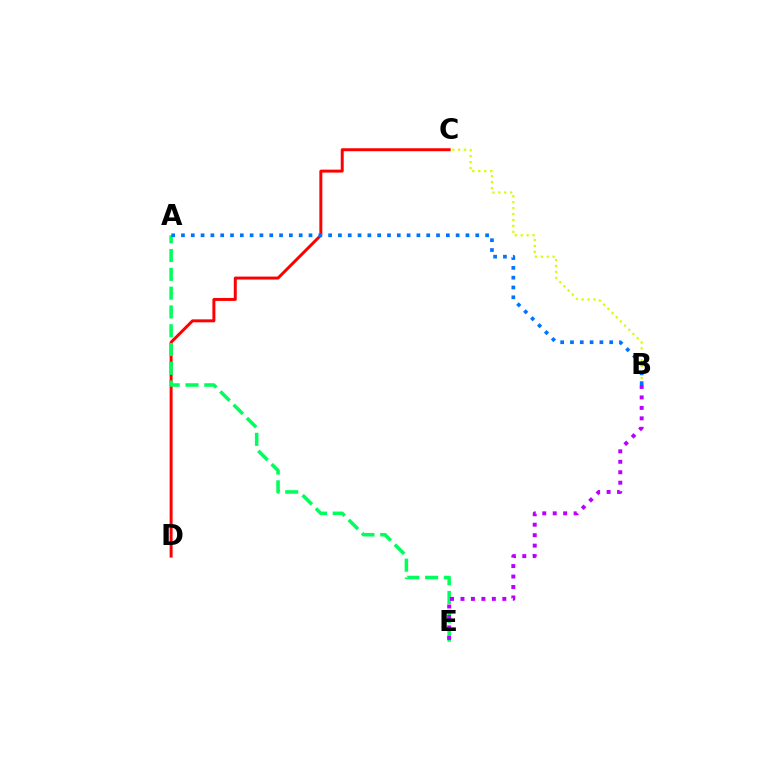{('C', 'D'): [{'color': '#ff0000', 'line_style': 'solid', 'thickness': 2.14}], ('A', 'E'): [{'color': '#00ff5c', 'line_style': 'dashed', 'thickness': 2.55}], ('B', 'C'): [{'color': '#d1ff00', 'line_style': 'dotted', 'thickness': 1.61}], ('B', 'E'): [{'color': '#b900ff', 'line_style': 'dotted', 'thickness': 2.84}], ('A', 'B'): [{'color': '#0074ff', 'line_style': 'dotted', 'thickness': 2.67}]}